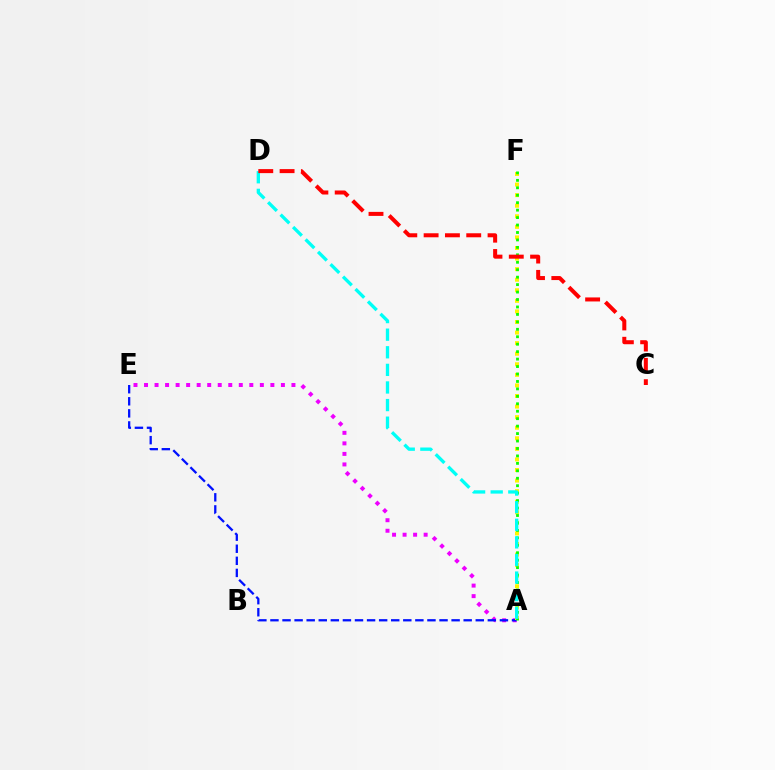{('A', 'E'): [{'color': '#ee00ff', 'line_style': 'dotted', 'thickness': 2.86}, {'color': '#0010ff', 'line_style': 'dashed', 'thickness': 1.64}], ('A', 'F'): [{'color': '#fcf500', 'line_style': 'dotted', 'thickness': 2.87}, {'color': '#08ff00', 'line_style': 'dotted', 'thickness': 2.02}], ('A', 'D'): [{'color': '#00fff6', 'line_style': 'dashed', 'thickness': 2.39}], ('C', 'D'): [{'color': '#ff0000', 'line_style': 'dashed', 'thickness': 2.9}]}